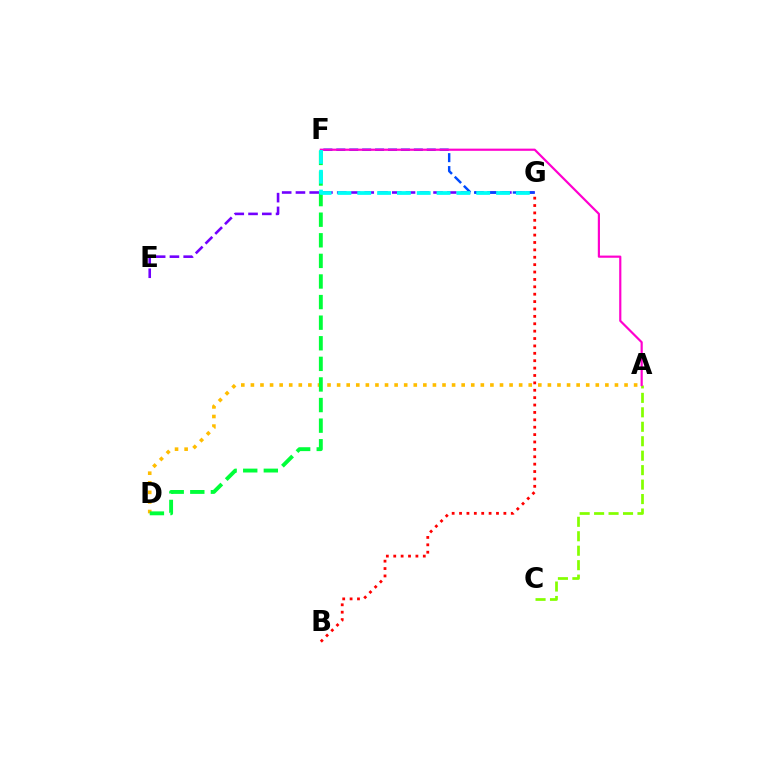{('A', 'C'): [{'color': '#84ff00', 'line_style': 'dashed', 'thickness': 1.96}], ('A', 'D'): [{'color': '#ffbd00', 'line_style': 'dotted', 'thickness': 2.6}], ('E', 'G'): [{'color': '#7200ff', 'line_style': 'dashed', 'thickness': 1.87}], ('D', 'F'): [{'color': '#00ff39', 'line_style': 'dashed', 'thickness': 2.8}], ('F', 'G'): [{'color': '#004bff', 'line_style': 'dashed', 'thickness': 1.76}, {'color': '#00fff6', 'line_style': 'dashed', 'thickness': 2.69}], ('B', 'G'): [{'color': '#ff0000', 'line_style': 'dotted', 'thickness': 2.01}], ('A', 'F'): [{'color': '#ff00cf', 'line_style': 'solid', 'thickness': 1.57}]}